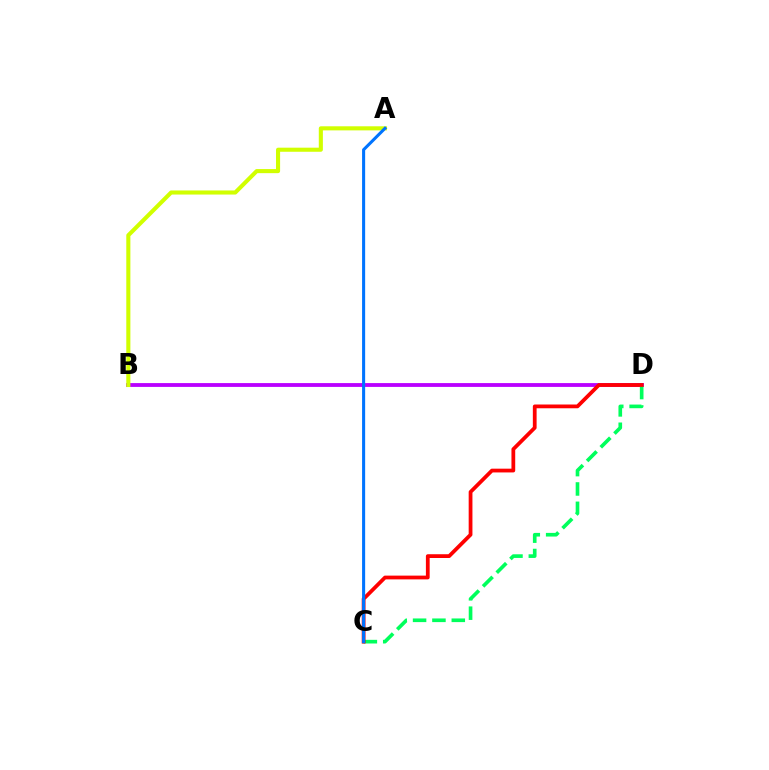{('B', 'D'): [{'color': '#b900ff', 'line_style': 'solid', 'thickness': 2.75}], ('C', 'D'): [{'color': '#00ff5c', 'line_style': 'dashed', 'thickness': 2.63}, {'color': '#ff0000', 'line_style': 'solid', 'thickness': 2.71}], ('A', 'B'): [{'color': '#d1ff00', 'line_style': 'solid', 'thickness': 2.95}], ('A', 'C'): [{'color': '#0074ff', 'line_style': 'solid', 'thickness': 2.21}]}